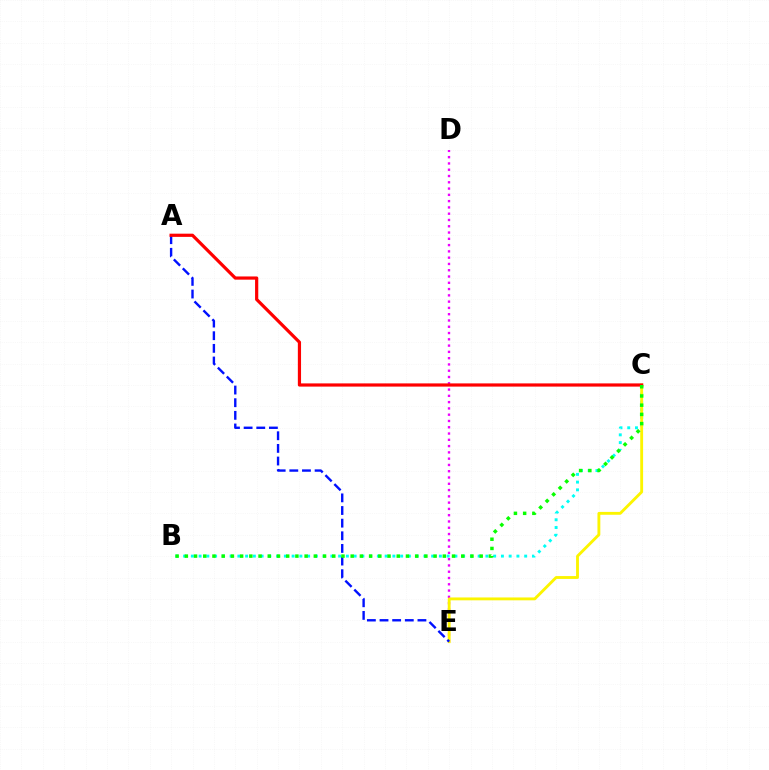{('B', 'C'): [{'color': '#00fff6', 'line_style': 'dotted', 'thickness': 2.11}, {'color': '#08ff00', 'line_style': 'dotted', 'thickness': 2.5}], ('D', 'E'): [{'color': '#ee00ff', 'line_style': 'dotted', 'thickness': 1.71}], ('C', 'E'): [{'color': '#fcf500', 'line_style': 'solid', 'thickness': 2.06}], ('A', 'E'): [{'color': '#0010ff', 'line_style': 'dashed', 'thickness': 1.72}], ('A', 'C'): [{'color': '#ff0000', 'line_style': 'solid', 'thickness': 2.31}]}